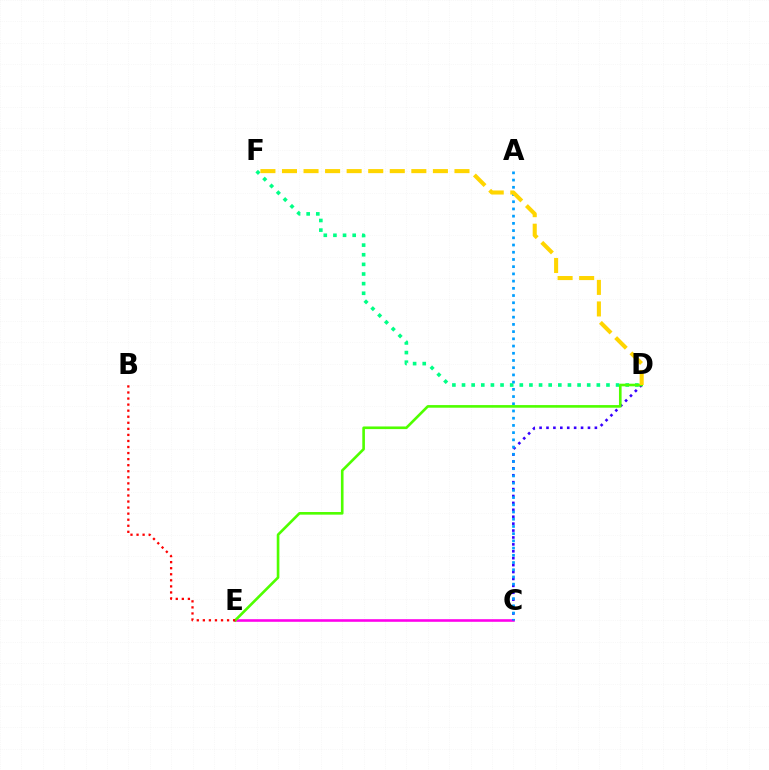{('D', 'F'): [{'color': '#00ff86', 'line_style': 'dotted', 'thickness': 2.62}, {'color': '#ffd500', 'line_style': 'dashed', 'thickness': 2.93}], ('C', 'E'): [{'color': '#ff00ed', 'line_style': 'solid', 'thickness': 1.87}], ('C', 'D'): [{'color': '#3700ff', 'line_style': 'dotted', 'thickness': 1.88}], ('A', 'C'): [{'color': '#009eff', 'line_style': 'dotted', 'thickness': 1.96}], ('D', 'E'): [{'color': '#4fff00', 'line_style': 'solid', 'thickness': 1.89}], ('B', 'E'): [{'color': '#ff0000', 'line_style': 'dotted', 'thickness': 1.65}]}